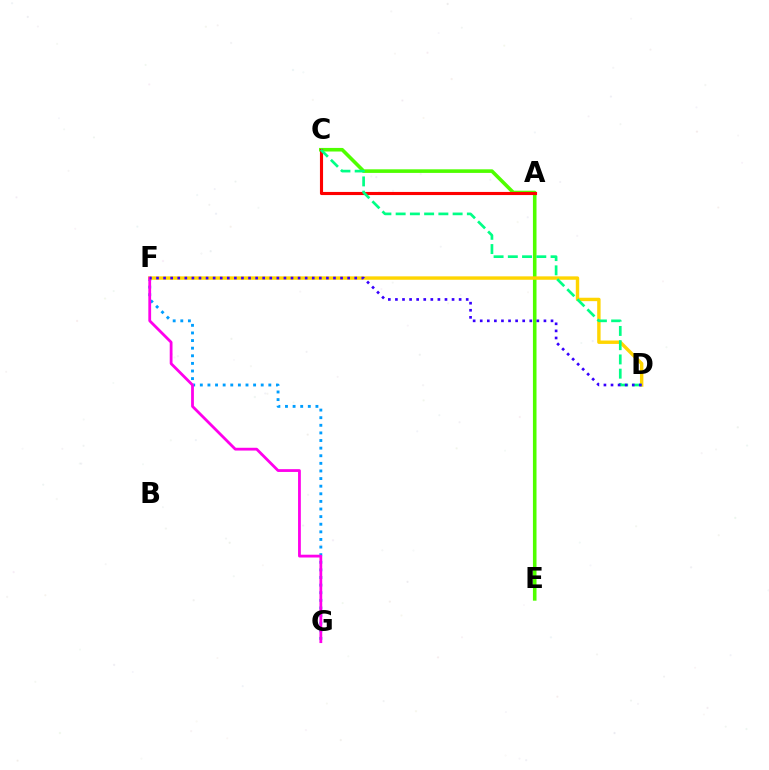{('C', 'E'): [{'color': '#4fff00', 'line_style': 'solid', 'thickness': 2.58}], ('F', 'G'): [{'color': '#009eff', 'line_style': 'dotted', 'thickness': 2.07}, {'color': '#ff00ed', 'line_style': 'solid', 'thickness': 2.01}], ('A', 'C'): [{'color': '#ff0000', 'line_style': 'solid', 'thickness': 2.24}], ('D', 'F'): [{'color': '#ffd500', 'line_style': 'solid', 'thickness': 2.45}, {'color': '#3700ff', 'line_style': 'dotted', 'thickness': 1.92}], ('C', 'D'): [{'color': '#00ff86', 'line_style': 'dashed', 'thickness': 1.93}]}